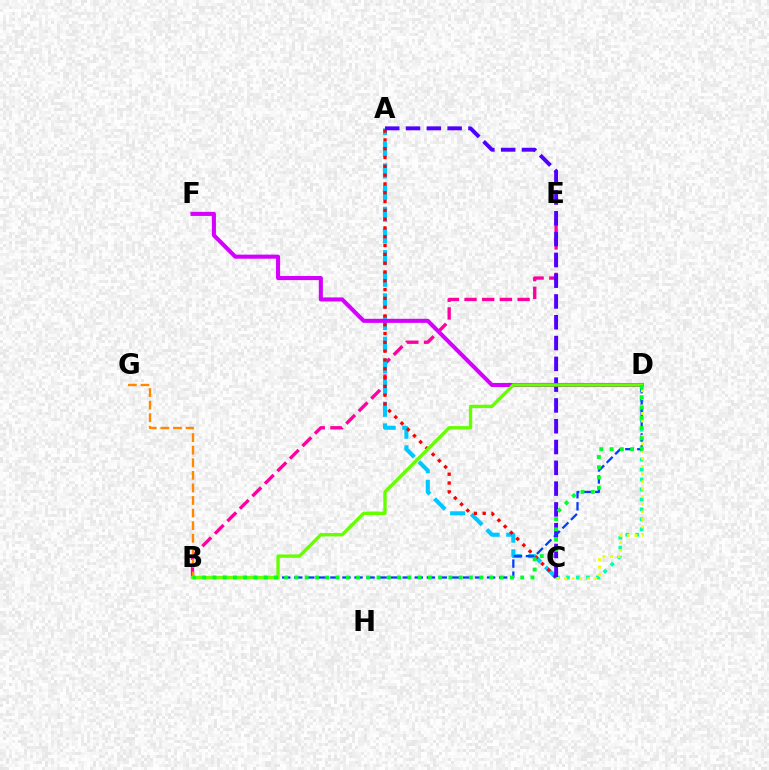{('B', 'E'): [{'color': '#ff00a0', 'line_style': 'dashed', 'thickness': 2.4}], ('A', 'C'): [{'color': '#00c7ff', 'line_style': 'dashed', 'thickness': 2.94}, {'color': '#ff0000', 'line_style': 'dotted', 'thickness': 2.39}, {'color': '#4f00ff', 'line_style': 'dashed', 'thickness': 2.82}], ('B', 'G'): [{'color': '#ff8800', 'line_style': 'dashed', 'thickness': 1.71}], ('C', 'D'): [{'color': '#00ffaf', 'line_style': 'dotted', 'thickness': 2.7}, {'color': '#eeff00', 'line_style': 'dotted', 'thickness': 2.05}], ('D', 'F'): [{'color': '#d600ff', 'line_style': 'solid', 'thickness': 2.93}], ('B', 'D'): [{'color': '#003fff', 'line_style': 'dashed', 'thickness': 1.64}, {'color': '#66ff00', 'line_style': 'solid', 'thickness': 2.41}, {'color': '#00ff27', 'line_style': 'dotted', 'thickness': 2.79}]}